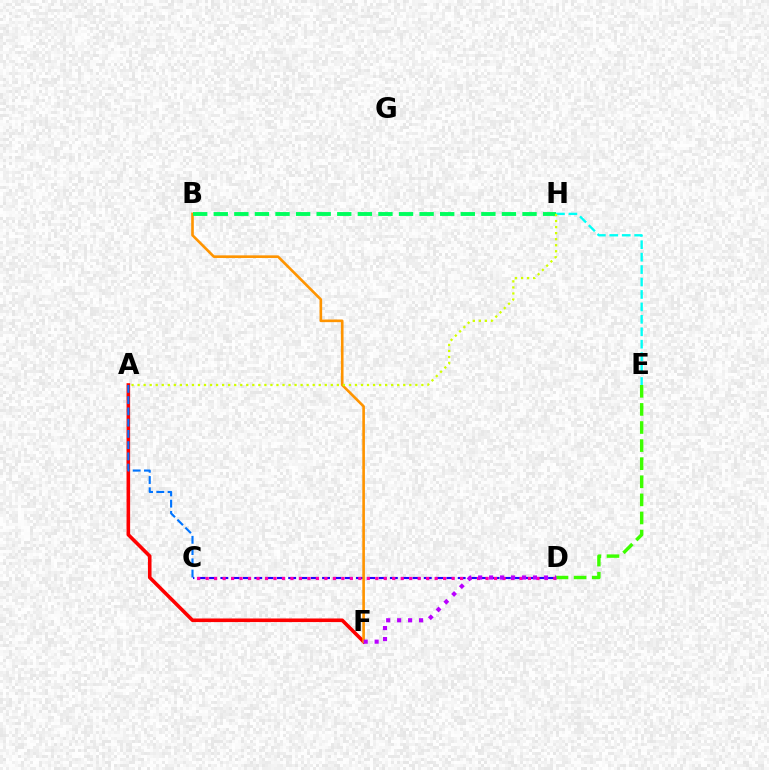{('D', 'E'): [{'color': '#3dff00', 'line_style': 'dashed', 'thickness': 2.46}], ('C', 'D'): [{'color': '#2500ff', 'line_style': 'dashed', 'thickness': 1.54}, {'color': '#ff00ac', 'line_style': 'dotted', 'thickness': 2.3}], ('A', 'F'): [{'color': '#ff0000', 'line_style': 'solid', 'thickness': 2.59}], ('B', 'F'): [{'color': '#ff9400', 'line_style': 'solid', 'thickness': 1.89}], ('D', 'F'): [{'color': '#b900ff', 'line_style': 'dotted', 'thickness': 2.98}], ('B', 'H'): [{'color': '#00ff5c', 'line_style': 'dashed', 'thickness': 2.8}], ('A', 'C'): [{'color': '#0074ff', 'line_style': 'dashed', 'thickness': 1.53}], ('E', 'H'): [{'color': '#00fff6', 'line_style': 'dashed', 'thickness': 1.69}], ('A', 'H'): [{'color': '#d1ff00', 'line_style': 'dotted', 'thickness': 1.64}]}